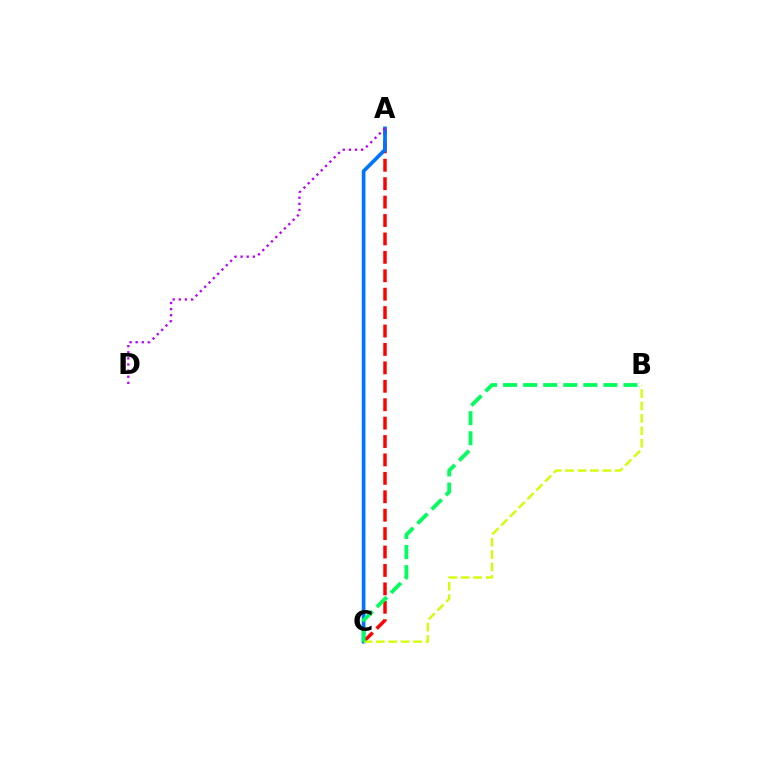{('A', 'C'): [{'color': '#ff0000', 'line_style': 'dashed', 'thickness': 2.5}, {'color': '#0074ff', 'line_style': 'solid', 'thickness': 2.64}], ('B', 'C'): [{'color': '#d1ff00', 'line_style': 'dashed', 'thickness': 1.69}, {'color': '#00ff5c', 'line_style': 'dashed', 'thickness': 2.73}], ('A', 'D'): [{'color': '#b900ff', 'line_style': 'dotted', 'thickness': 1.66}]}